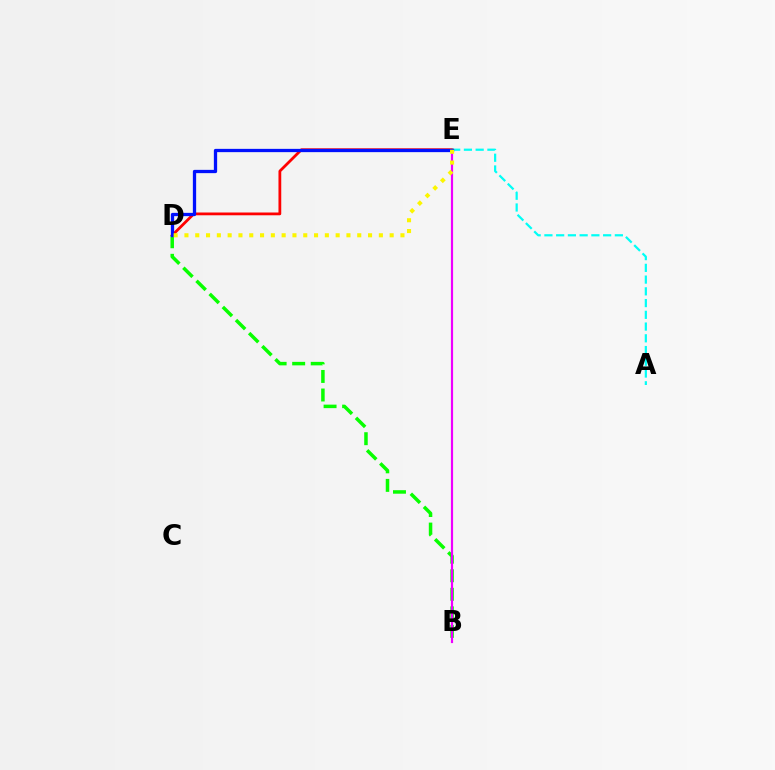{('B', 'D'): [{'color': '#08ff00', 'line_style': 'dashed', 'thickness': 2.52}], ('B', 'E'): [{'color': '#ee00ff', 'line_style': 'solid', 'thickness': 1.57}], ('D', 'E'): [{'color': '#ff0000', 'line_style': 'solid', 'thickness': 2.0}, {'color': '#0010ff', 'line_style': 'solid', 'thickness': 2.36}, {'color': '#fcf500', 'line_style': 'dotted', 'thickness': 2.93}], ('A', 'E'): [{'color': '#00fff6', 'line_style': 'dashed', 'thickness': 1.6}]}